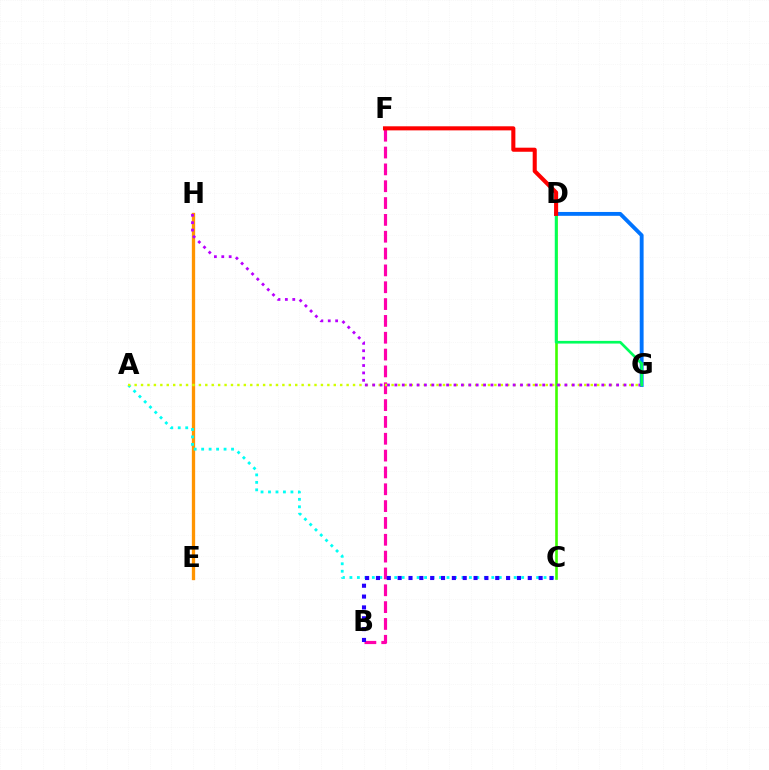{('D', 'G'): [{'color': '#0074ff', 'line_style': 'solid', 'thickness': 2.78}, {'color': '#00ff5c', 'line_style': 'solid', 'thickness': 1.94}], ('B', 'F'): [{'color': '#ff00ac', 'line_style': 'dashed', 'thickness': 2.29}], ('E', 'H'): [{'color': '#ff9400', 'line_style': 'solid', 'thickness': 2.38}], ('A', 'C'): [{'color': '#00fff6', 'line_style': 'dotted', 'thickness': 2.03}], ('C', 'D'): [{'color': '#3dff00', 'line_style': 'solid', 'thickness': 1.88}], ('A', 'G'): [{'color': '#d1ff00', 'line_style': 'dotted', 'thickness': 1.75}], ('G', 'H'): [{'color': '#b900ff', 'line_style': 'dotted', 'thickness': 2.01}], ('B', 'C'): [{'color': '#2500ff', 'line_style': 'dotted', 'thickness': 2.95}], ('D', 'F'): [{'color': '#ff0000', 'line_style': 'solid', 'thickness': 2.93}]}